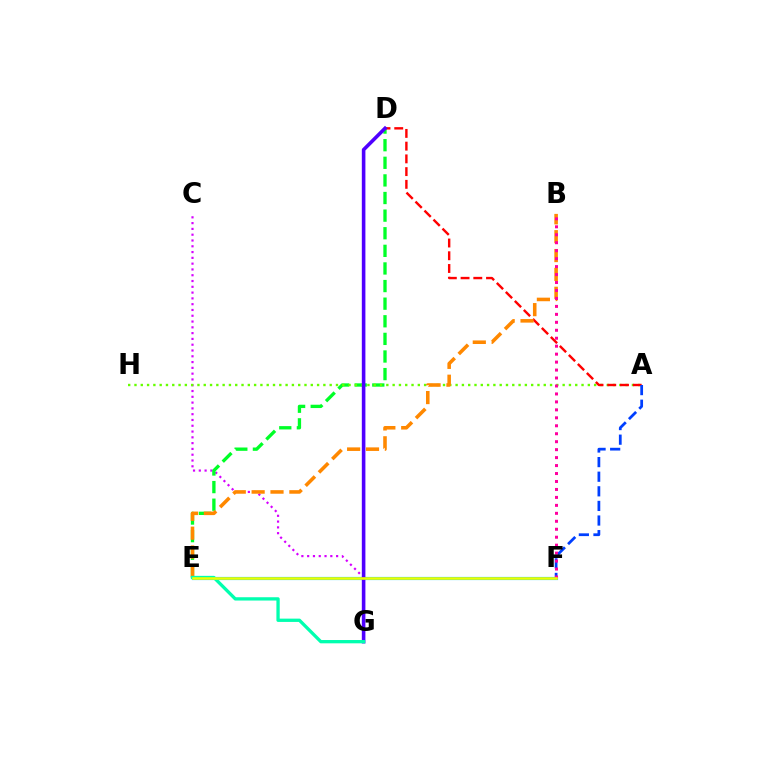{('E', 'F'): [{'color': '#00c7ff', 'line_style': 'solid', 'thickness': 2.28}, {'color': '#eeff00', 'line_style': 'solid', 'thickness': 1.84}], ('C', 'G'): [{'color': '#d600ff', 'line_style': 'dotted', 'thickness': 1.57}], ('D', 'E'): [{'color': '#00ff27', 'line_style': 'dashed', 'thickness': 2.39}], ('A', 'H'): [{'color': '#66ff00', 'line_style': 'dotted', 'thickness': 1.71}], ('A', 'D'): [{'color': '#ff0000', 'line_style': 'dashed', 'thickness': 1.73}], ('D', 'G'): [{'color': '#4f00ff', 'line_style': 'solid', 'thickness': 2.58}], ('B', 'E'): [{'color': '#ff8800', 'line_style': 'dashed', 'thickness': 2.56}], ('E', 'G'): [{'color': '#00ffaf', 'line_style': 'solid', 'thickness': 2.37}], ('A', 'F'): [{'color': '#003fff', 'line_style': 'dashed', 'thickness': 1.98}], ('B', 'F'): [{'color': '#ff00a0', 'line_style': 'dotted', 'thickness': 2.16}]}